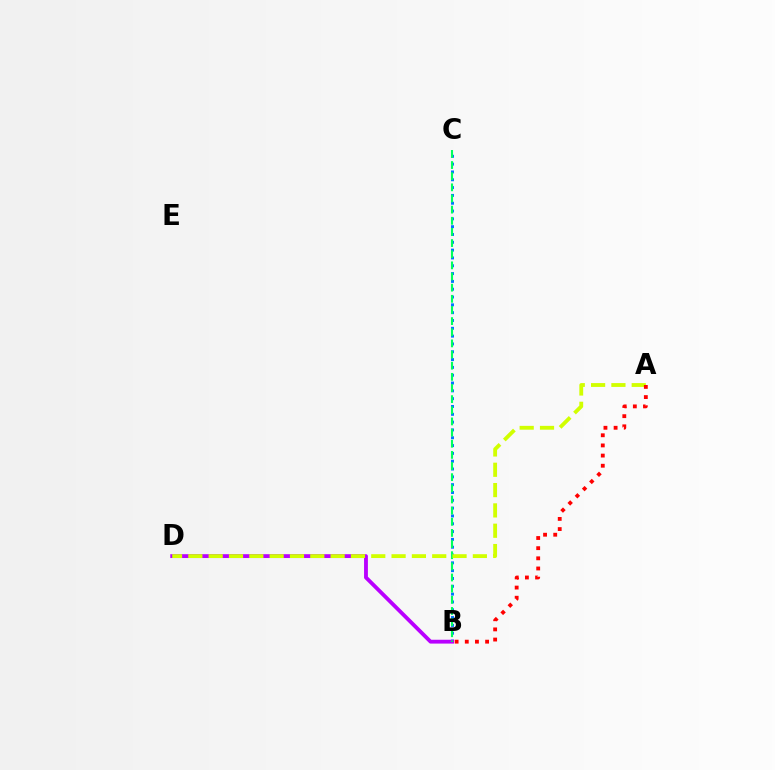{('B', 'C'): [{'color': '#0074ff', 'line_style': 'dotted', 'thickness': 2.12}, {'color': '#00ff5c', 'line_style': 'dashed', 'thickness': 1.51}], ('B', 'D'): [{'color': '#b900ff', 'line_style': 'solid', 'thickness': 2.76}], ('A', 'D'): [{'color': '#d1ff00', 'line_style': 'dashed', 'thickness': 2.76}], ('A', 'B'): [{'color': '#ff0000', 'line_style': 'dotted', 'thickness': 2.76}]}